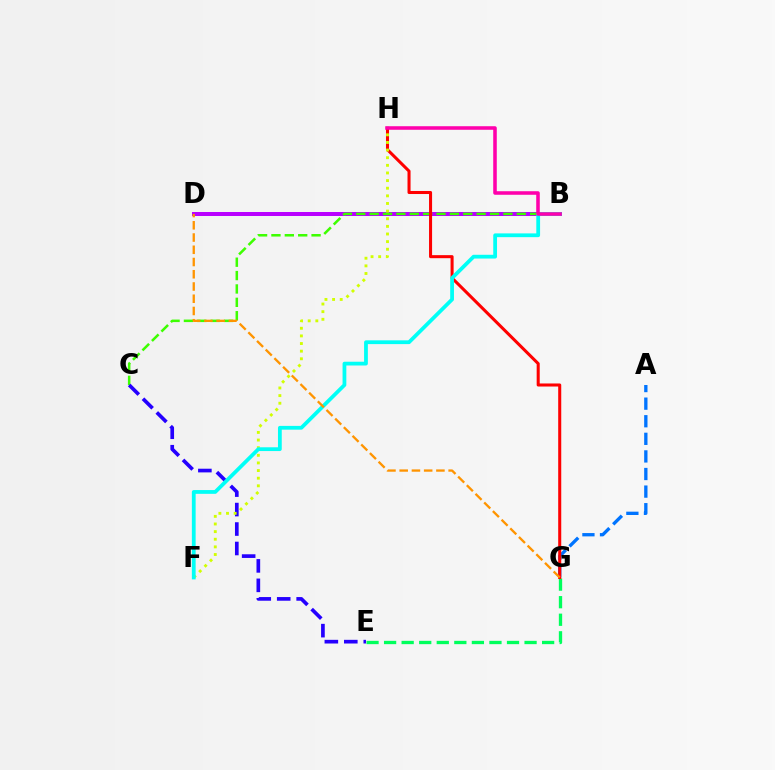{('B', 'D'): [{'color': '#b900ff', 'line_style': 'solid', 'thickness': 2.88}], ('E', 'G'): [{'color': '#00ff5c', 'line_style': 'dashed', 'thickness': 2.39}], ('A', 'G'): [{'color': '#0074ff', 'line_style': 'dashed', 'thickness': 2.39}], ('B', 'C'): [{'color': '#3dff00', 'line_style': 'dashed', 'thickness': 1.82}], ('G', 'H'): [{'color': '#ff0000', 'line_style': 'solid', 'thickness': 2.19}], ('C', 'E'): [{'color': '#2500ff', 'line_style': 'dashed', 'thickness': 2.64}], ('F', 'H'): [{'color': '#d1ff00', 'line_style': 'dotted', 'thickness': 2.07}], ('B', 'F'): [{'color': '#00fff6', 'line_style': 'solid', 'thickness': 2.71}], ('B', 'H'): [{'color': '#ff00ac', 'line_style': 'solid', 'thickness': 2.56}], ('D', 'G'): [{'color': '#ff9400', 'line_style': 'dashed', 'thickness': 1.66}]}